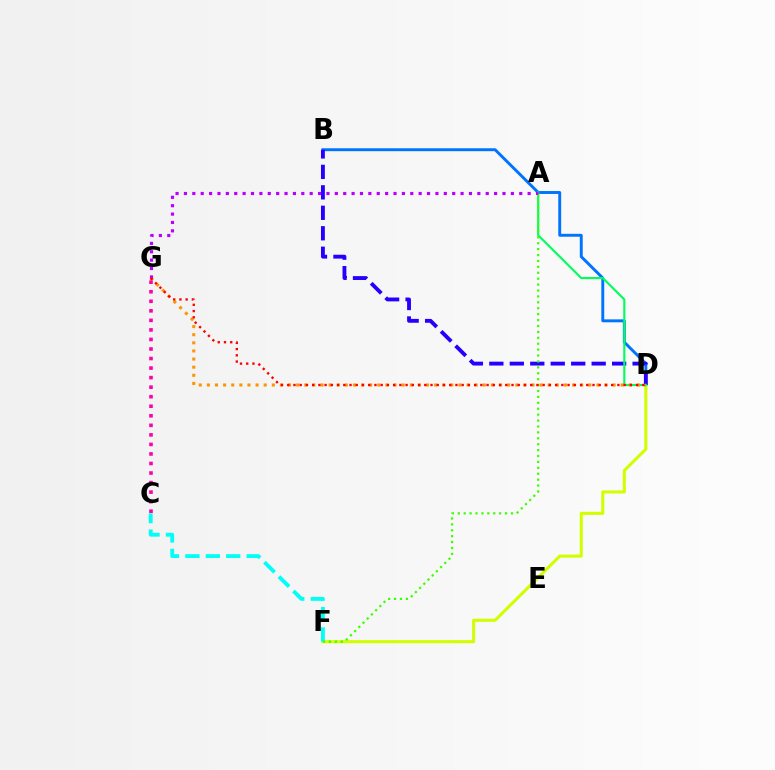{('B', 'D'): [{'color': '#0074ff', 'line_style': 'solid', 'thickness': 2.11}, {'color': '#2500ff', 'line_style': 'dashed', 'thickness': 2.78}], ('D', 'F'): [{'color': '#d1ff00', 'line_style': 'solid', 'thickness': 2.21}], ('C', 'F'): [{'color': '#00fff6', 'line_style': 'dashed', 'thickness': 2.77}], ('A', 'D'): [{'color': '#00ff5c', 'line_style': 'solid', 'thickness': 1.53}], ('D', 'G'): [{'color': '#ff9400', 'line_style': 'dotted', 'thickness': 2.2}, {'color': '#ff0000', 'line_style': 'dotted', 'thickness': 1.69}], ('A', 'G'): [{'color': '#b900ff', 'line_style': 'dotted', 'thickness': 2.28}], ('A', 'F'): [{'color': '#3dff00', 'line_style': 'dotted', 'thickness': 1.61}], ('C', 'G'): [{'color': '#ff00ac', 'line_style': 'dotted', 'thickness': 2.59}]}